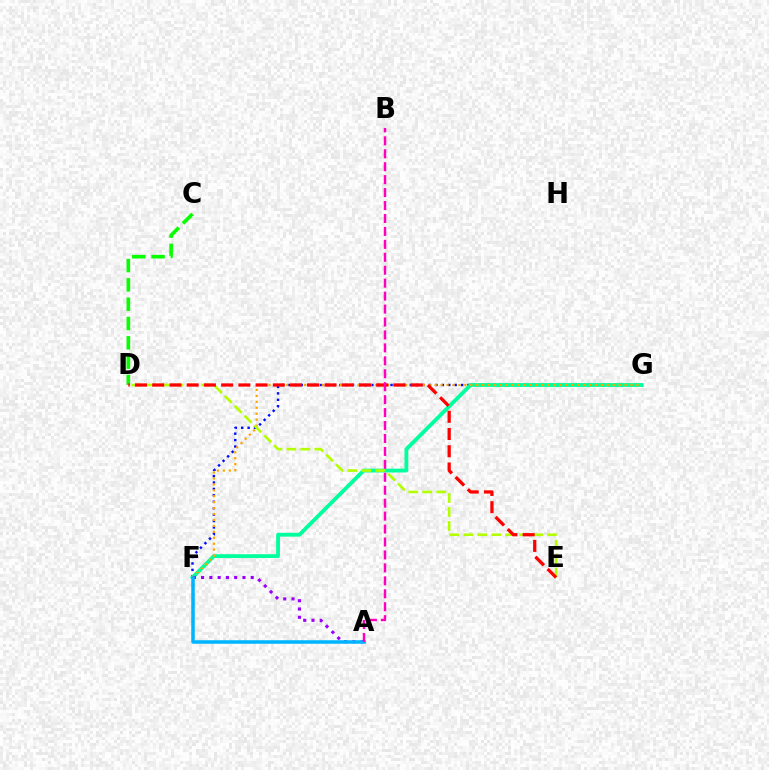{('F', 'G'): [{'color': '#0010ff', 'line_style': 'dotted', 'thickness': 1.74}, {'color': '#00ff9d', 'line_style': 'solid', 'thickness': 2.75}, {'color': '#ffa500', 'line_style': 'dotted', 'thickness': 1.61}], ('C', 'D'): [{'color': '#08ff00', 'line_style': 'dashed', 'thickness': 2.62}], ('D', 'E'): [{'color': '#b3ff00', 'line_style': 'dashed', 'thickness': 1.9}, {'color': '#ff0000', 'line_style': 'dashed', 'thickness': 2.34}], ('A', 'F'): [{'color': '#9b00ff', 'line_style': 'dotted', 'thickness': 2.25}, {'color': '#00b5ff', 'line_style': 'solid', 'thickness': 2.53}], ('A', 'B'): [{'color': '#ff00bd', 'line_style': 'dashed', 'thickness': 1.76}]}